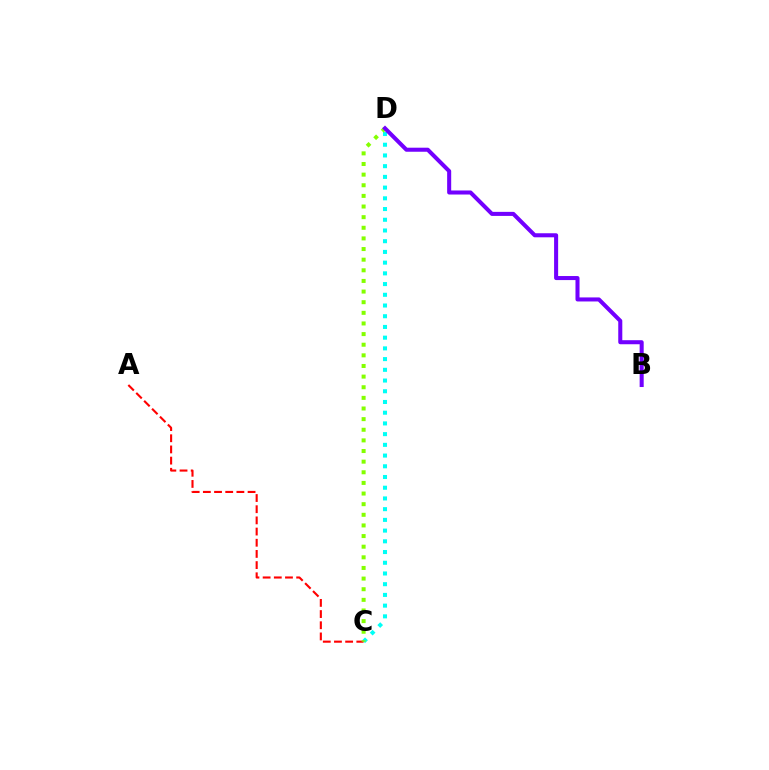{('C', 'D'): [{'color': '#00fff6', 'line_style': 'dotted', 'thickness': 2.91}, {'color': '#84ff00', 'line_style': 'dotted', 'thickness': 2.89}], ('A', 'C'): [{'color': '#ff0000', 'line_style': 'dashed', 'thickness': 1.52}], ('B', 'D'): [{'color': '#7200ff', 'line_style': 'solid', 'thickness': 2.91}]}